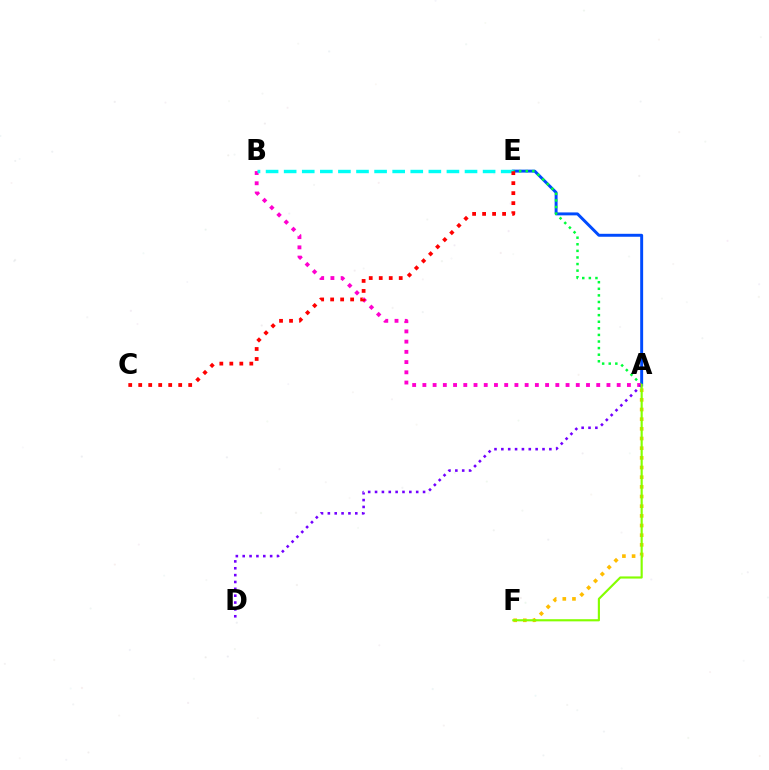{('A', 'E'): [{'color': '#004bff', 'line_style': 'solid', 'thickness': 2.12}, {'color': '#00ff39', 'line_style': 'dotted', 'thickness': 1.79}], ('A', 'F'): [{'color': '#ffbd00', 'line_style': 'dotted', 'thickness': 2.63}, {'color': '#84ff00', 'line_style': 'solid', 'thickness': 1.55}], ('A', 'B'): [{'color': '#ff00cf', 'line_style': 'dotted', 'thickness': 2.78}], ('A', 'D'): [{'color': '#7200ff', 'line_style': 'dotted', 'thickness': 1.86}], ('B', 'E'): [{'color': '#00fff6', 'line_style': 'dashed', 'thickness': 2.46}], ('C', 'E'): [{'color': '#ff0000', 'line_style': 'dotted', 'thickness': 2.72}]}